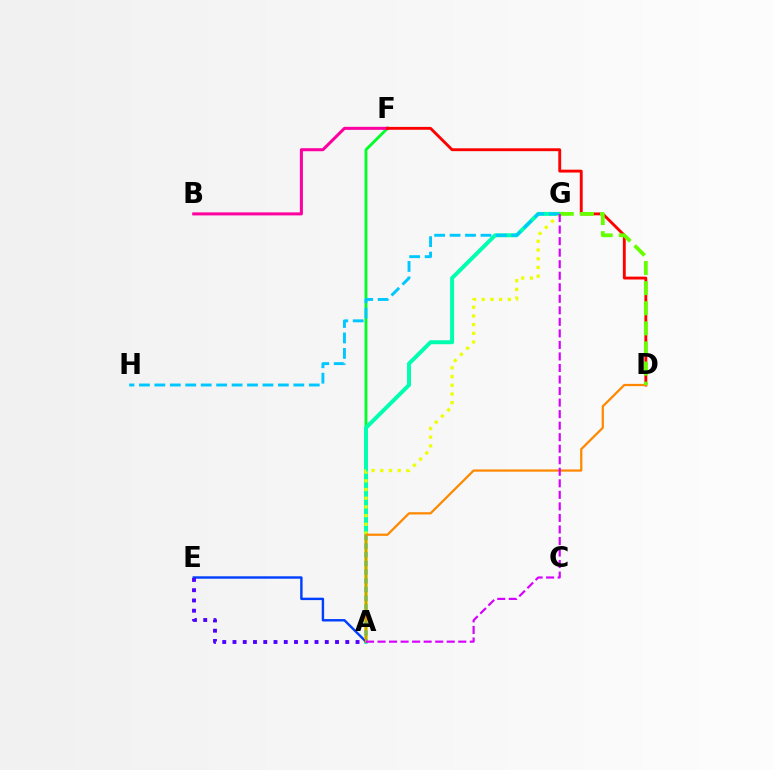{('A', 'F'): [{'color': '#00ff27', 'line_style': 'solid', 'thickness': 2.04}], ('A', 'G'): [{'color': '#00ffaf', 'line_style': 'solid', 'thickness': 2.86}, {'color': '#eeff00', 'line_style': 'dotted', 'thickness': 2.36}, {'color': '#d600ff', 'line_style': 'dashed', 'thickness': 1.57}], ('A', 'E'): [{'color': '#003fff', 'line_style': 'solid', 'thickness': 1.74}, {'color': '#4f00ff', 'line_style': 'dotted', 'thickness': 2.79}], ('B', 'F'): [{'color': '#ff00a0', 'line_style': 'solid', 'thickness': 2.19}], ('G', 'H'): [{'color': '#00c7ff', 'line_style': 'dashed', 'thickness': 2.1}], ('D', 'F'): [{'color': '#ff0000', 'line_style': 'solid', 'thickness': 2.06}], ('A', 'D'): [{'color': '#ff8800', 'line_style': 'solid', 'thickness': 1.62}], ('D', 'G'): [{'color': '#66ff00', 'line_style': 'dashed', 'thickness': 2.73}]}